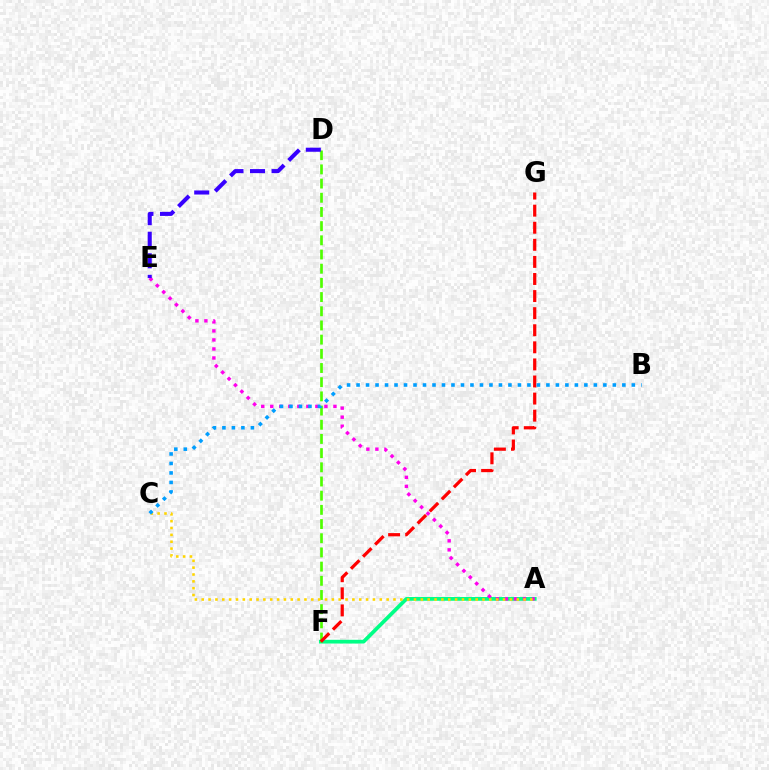{('A', 'F'): [{'color': '#00ff86', 'line_style': 'solid', 'thickness': 2.69}], ('D', 'F'): [{'color': '#4fff00', 'line_style': 'dashed', 'thickness': 1.93}], ('A', 'E'): [{'color': '#ff00ed', 'line_style': 'dotted', 'thickness': 2.45}], ('F', 'G'): [{'color': '#ff0000', 'line_style': 'dashed', 'thickness': 2.32}], ('A', 'C'): [{'color': '#ffd500', 'line_style': 'dotted', 'thickness': 1.86}], ('D', 'E'): [{'color': '#3700ff', 'line_style': 'dashed', 'thickness': 2.93}], ('B', 'C'): [{'color': '#009eff', 'line_style': 'dotted', 'thickness': 2.58}]}